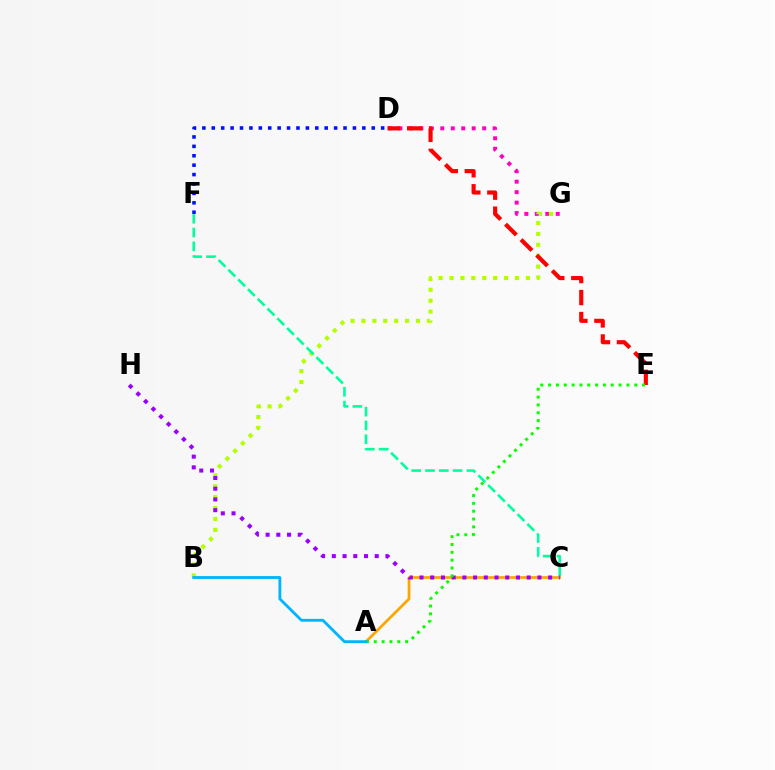{('D', 'G'): [{'color': '#ff00bd', 'line_style': 'dotted', 'thickness': 2.84}], ('B', 'G'): [{'color': '#b3ff00', 'line_style': 'dotted', 'thickness': 2.96}], ('A', 'C'): [{'color': '#ffa500', 'line_style': 'solid', 'thickness': 1.97}], ('D', 'F'): [{'color': '#0010ff', 'line_style': 'dotted', 'thickness': 2.56}], ('D', 'E'): [{'color': '#ff0000', 'line_style': 'dashed', 'thickness': 2.98}], ('C', 'F'): [{'color': '#00ff9d', 'line_style': 'dashed', 'thickness': 1.87}], ('C', 'H'): [{'color': '#9b00ff', 'line_style': 'dotted', 'thickness': 2.91}], ('A', 'E'): [{'color': '#08ff00', 'line_style': 'dotted', 'thickness': 2.13}], ('A', 'B'): [{'color': '#00b5ff', 'line_style': 'solid', 'thickness': 2.03}]}